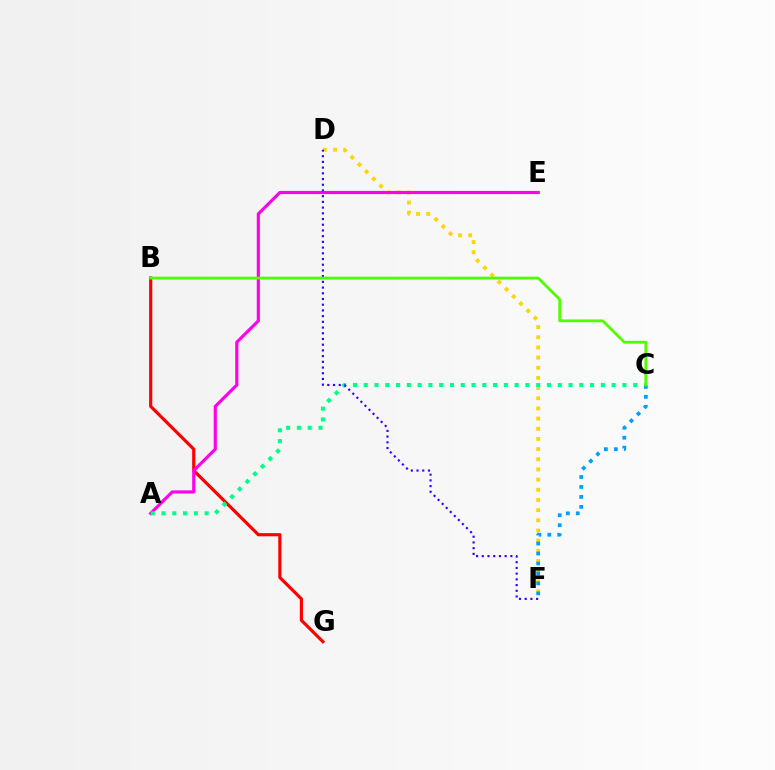{('B', 'G'): [{'color': '#ff0000', 'line_style': 'solid', 'thickness': 2.28}], ('D', 'F'): [{'color': '#ffd500', 'line_style': 'dotted', 'thickness': 2.76}, {'color': '#3700ff', 'line_style': 'dotted', 'thickness': 1.55}], ('A', 'E'): [{'color': '#ff00ed', 'line_style': 'solid', 'thickness': 2.27}], ('A', 'C'): [{'color': '#00ff86', 'line_style': 'dotted', 'thickness': 2.93}], ('C', 'F'): [{'color': '#009eff', 'line_style': 'dotted', 'thickness': 2.71}], ('B', 'C'): [{'color': '#4fff00', 'line_style': 'solid', 'thickness': 2.02}]}